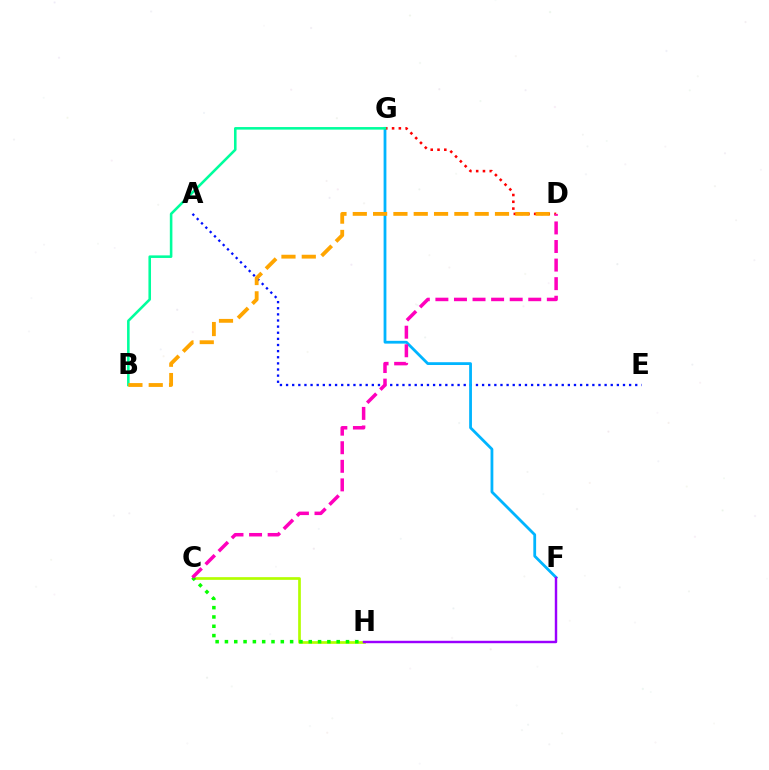{('A', 'E'): [{'color': '#0010ff', 'line_style': 'dotted', 'thickness': 1.66}], ('F', 'G'): [{'color': '#00b5ff', 'line_style': 'solid', 'thickness': 2.01}], ('C', 'H'): [{'color': '#b3ff00', 'line_style': 'solid', 'thickness': 1.94}, {'color': '#08ff00', 'line_style': 'dotted', 'thickness': 2.53}], ('D', 'G'): [{'color': '#ff0000', 'line_style': 'dotted', 'thickness': 1.84}], ('B', 'G'): [{'color': '#00ff9d', 'line_style': 'solid', 'thickness': 1.86}], ('F', 'H'): [{'color': '#9b00ff', 'line_style': 'solid', 'thickness': 1.75}], ('C', 'D'): [{'color': '#ff00bd', 'line_style': 'dashed', 'thickness': 2.52}], ('B', 'D'): [{'color': '#ffa500', 'line_style': 'dashed', 'thickness': 2.76}]}